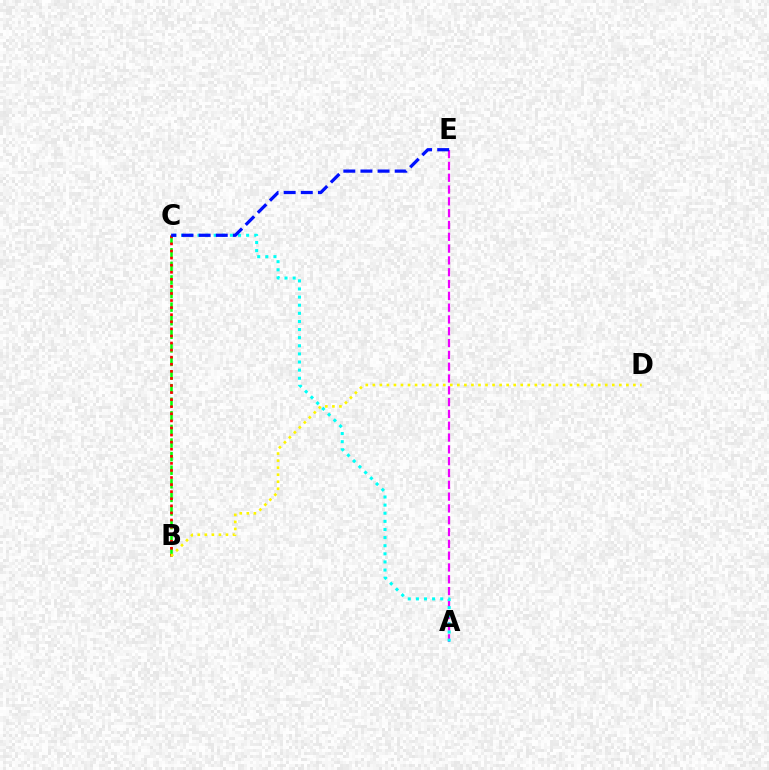{('A', 'E'): [{'color': '#ee00ff', 'line_style': 'dashed', 'thickness': 1.6}], ('B', 'C'): [{'color': '#08ff00', 'line_style': 'dashed', 'thickness': 1.85}, {'color': '#ff0000', 'line_style': 'dotted', 'thickness': 1.92}], ('B', 'D'): [{'color': '#fcf500', 'line_style': 'dotted', 'thickness': 1.91}], ('A', 'C'): [{'color': '#00fff6', 'line_style': 'dotted', 'thickness': 2.2}], ('C', 'E'): [{'color': '#0010ff', 'line_style': 'dashed', 'thickness': 2.33}]}